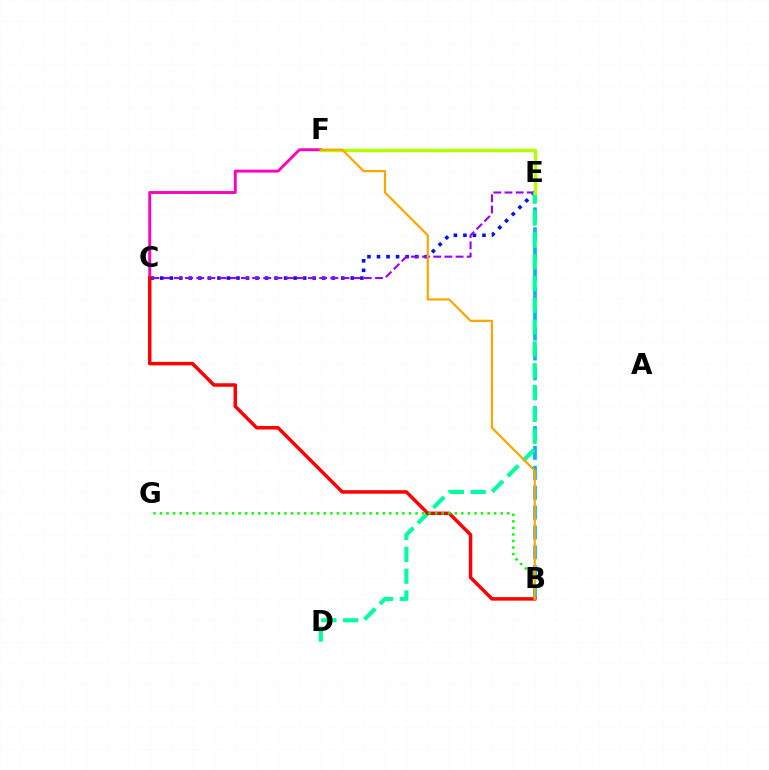{('B', 'E'): [{'color': '#00b5ff', 'line_style': 'dashed', 'thickness': 2.7}], ('C', 'E'): [{'color': '#0010ff', 'line_style': 'dotted', 'thickness': 2.59}, {'color': '#9b00ff', 'line_style': 'dashed', 'thickness': 1.52}], ('C', 'F'): [{'color': '#ff00bd', 'line_style': 'solid', 'thickness': 2.08}], ('D', 'E'): [{'color': '#00ff9d', 'line_style': 'dashed', 'thickness': 2.96}], ('E', 'F'): [{'color': '#b3ff00', 'line_style': 'solid', 'thickness': 2.43}], ('B', 'C'): [{'color': '#ff0000', 'line_style': 'solid', 'thickness': 2.51}], ('B', 'G'): [{'color': '#08ff00', 'line_style': 'dotted', 'thickness': 1.78}], ('B', 'F'): [{'color': '#ffa500', 'line_style': 'solid', 'thickness': 1.58}]}